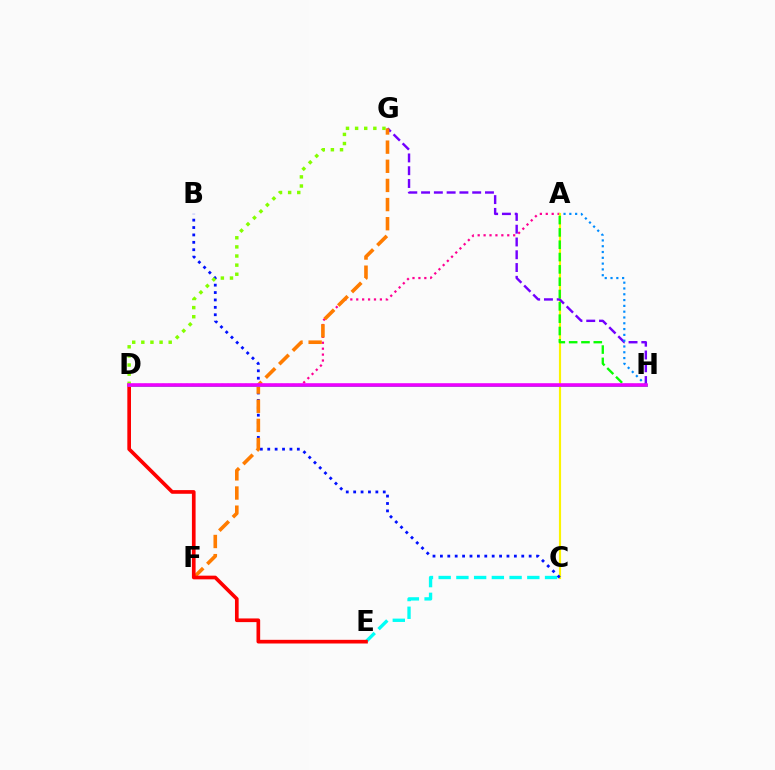{('A', 'D'): [{'color': '#ff0094', 'line_style': 'dotted', 'thickness': 1.61}], ('A', 'C'): [{'color': '#fcf500', 'line_style': 'solid', 'thickness': 1.56}], ('G', 'H'): [{'color': '#7200ff', 'line_style': 'dashed', 'thickness': 1.74}], ('C', 'E'): [{'color': '#00fff6', 'line_style': 'dashed', 'thickness': 2.41}], ('A', 'H'): [{'color': '#008cff', 'line_style': 'dotted', 'thickness': 1.58}, {'color': '#08ff00', 'line_style': 'dashed', 'thickness': 1.67}], ('B', 'C'): [{'color': '#0010ff', 'line_style': 'dotted', 'thickness': 2.01}], ('F', 'G'): [{'color': '#ff7c00', 'line_style': 'dashed', 'thickness': 2.6}], ('D', 'E'): [{'color': '#ff0000', 'line_style': 'solid', 'thickness': 2.64}], ('D', 'H'): [{'color': '#00ff74', 'line_style': 'solid', 'thickness': 2.06}, {'color': '#ee00ff', 'line_style': 'solid', 'thickness': 2.58}], ('D', 'G'): [{'color': '#84ff00', 'line_style': 'dotted', 'thickness': 2.48}]}